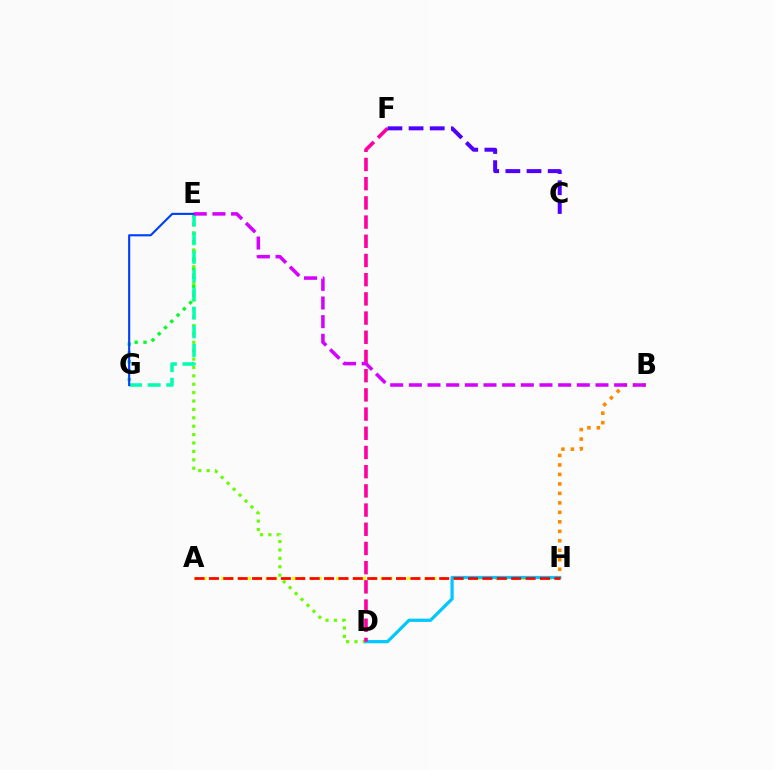{('E', 'G'): [{'color': '#00ff27', 'line_style': 'dotted', 'thickness': 2.4}, {'color': '#00ffaf', 'line_style': 'dashed', 'thickness': 2.53}, {'color': '#003fff', 'line_style': 'solid', 'thickness': 1.54}], ('A', 'H'): [{'color': '#eeff00', 'line_style': 'dotted', 'thickness': 2.4}, {'color': '#ff0000', 'line_style': 'dashed', 'thickness': 1.96}], ('D', 'E'): [{'color': '#66ff00', 'line_style': 'dotted', 'thickness': 2.28}], ('D', 'H'): [{'color': '#00c7ff', 'line_style': 'solid', 'thickness': 2.32}], ('D', 'F'): [{'color': '#ff00a0', 'line_style': 'dashed', 'thickness': 2.61}], ('B', 'H'): [{'color': '#ff8800', 'line_style': 'dotted', 'thickness': 2.58}], ('C', 'F'): [{'color': '#4f00ff', 'line_style': 'dashed', 'thickness': 2.88}], ('B', 'E'): [{'color': '#d600ff', 'line_style': 'dashed', 'thickness': 2.54}]}